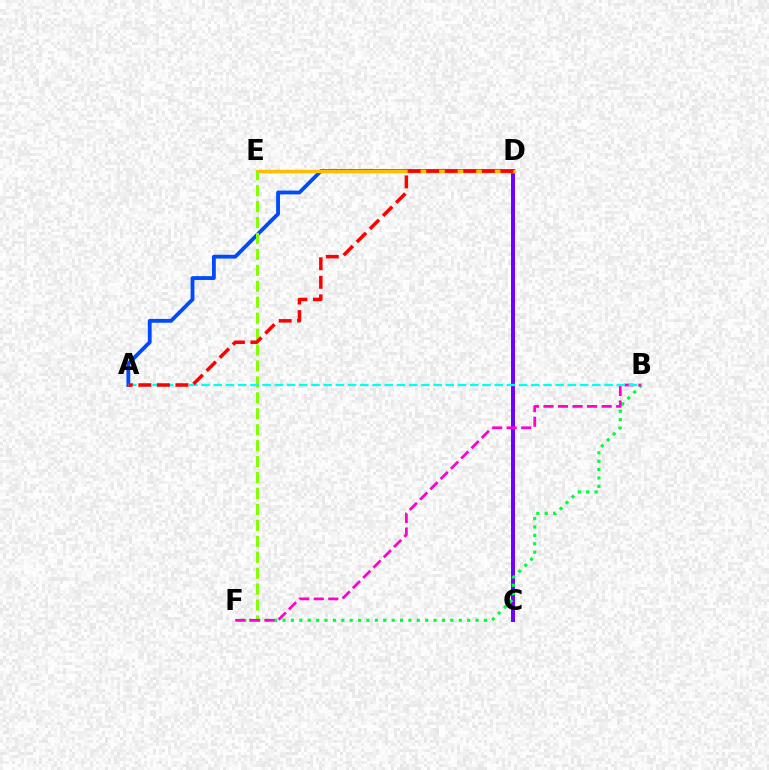{('A', 'D'): [{'color': '#004bff', 'line_style': 'solid', 'thickness': 2.76}, {'color': '#ff0000', 'line_style': 'dashed', 'thickness': 2.52}], ('C', 'D'): [{'color': '#7200ff', 'line_style': 'solid', 'thickness': 2.86}], ('B', 'F'): [{'color': '#00ff39', 'line_style': 'dotted', 'thickness': 2.28}, {'color': '#ff00cf', 'line_style': 'dashed', 'thickness': 1.98}], ('D', 'E'): [{'color': '#ffbd00', 'line_style': 'solid', 'thickness': 2.51}], ('E', 'F'): [{'color': '#84ff00', 'line_style': 'dashed', 'thickness': 2.17}], ('A', 'B'): [{'color': '#00fff6', 'line_style': 'dashed', 'thickness': 1.66}]}